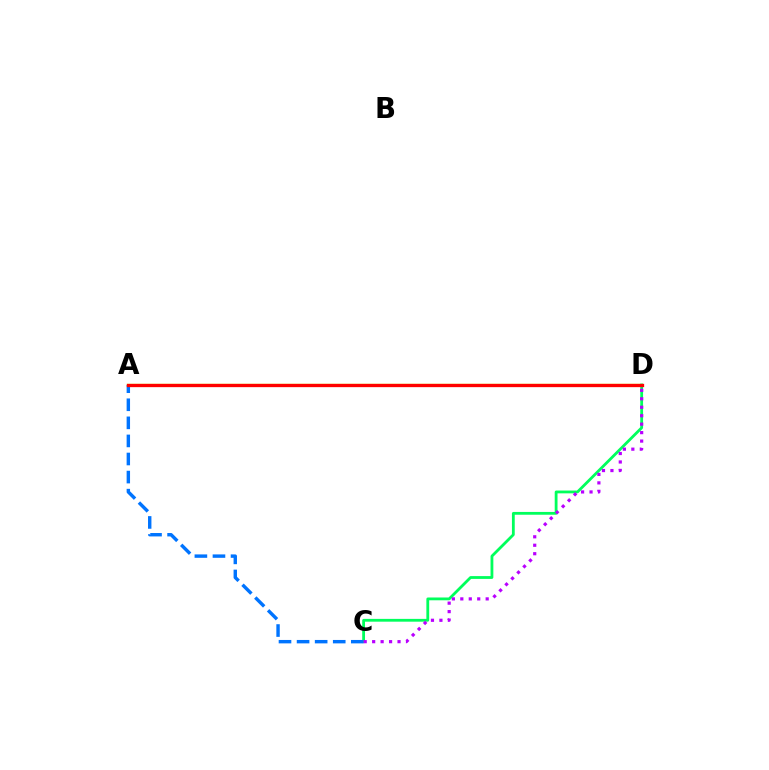{('A', 'D'): [{'color': '#d1ff00', 'line_style': 'solid', 'thickness': 1.7}, {'color': '#ff0000', 'line_style': 'solid', 'thickness': 2.37}], ('C', 'D'): [{'color': '#00ff5c', 'line_style': 'solid', 'thickness': 2.02}, {'color': '#b900ff', 'line_style': 'dotted', 'thickness': 2.3}], ('A', 'C'): [{'color': '#0074ff', 'line_style': 'dashed', 'thickness': 2.46}]}